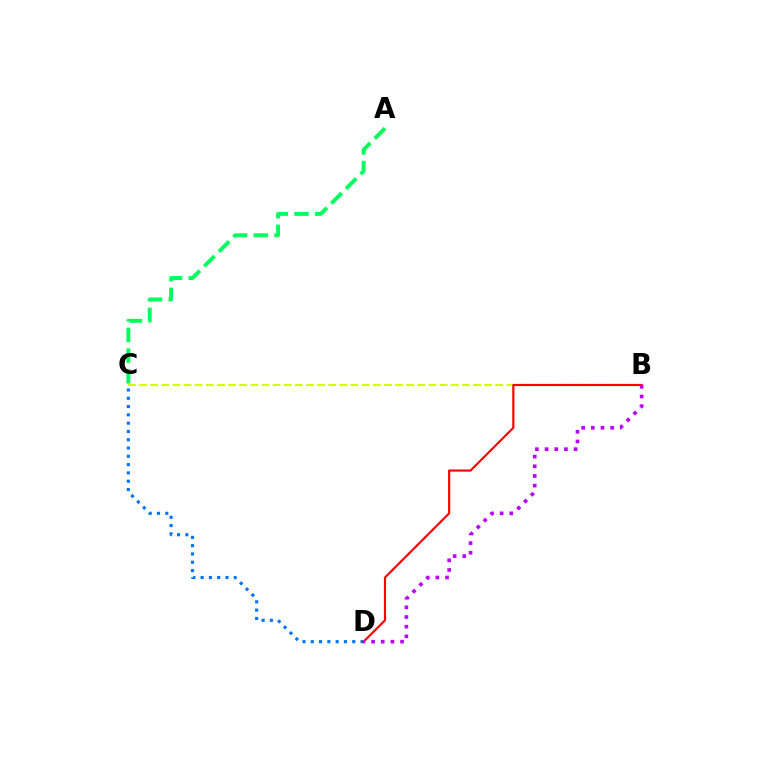{('A', 'C'): [{'color': '#00ff5c', 'line_style': 'dashed', 'thickness': 2.81}], ('C', 'D'): [{'color': '#0074ff', 'line_style': 'dotted', 'thickness': 2.25}], ('B', 'C'): [{'color': '#d1ff00', 'line_style': 'dashed', 'thickness': 1.51}], ('B', 'D'): [{'color': '#ff0000', 'line_style': 'solid', 'thickness': 1.55}, {'color': '#b900ff', 'line_style': 'dotted', 'thickness': 2.62}]}